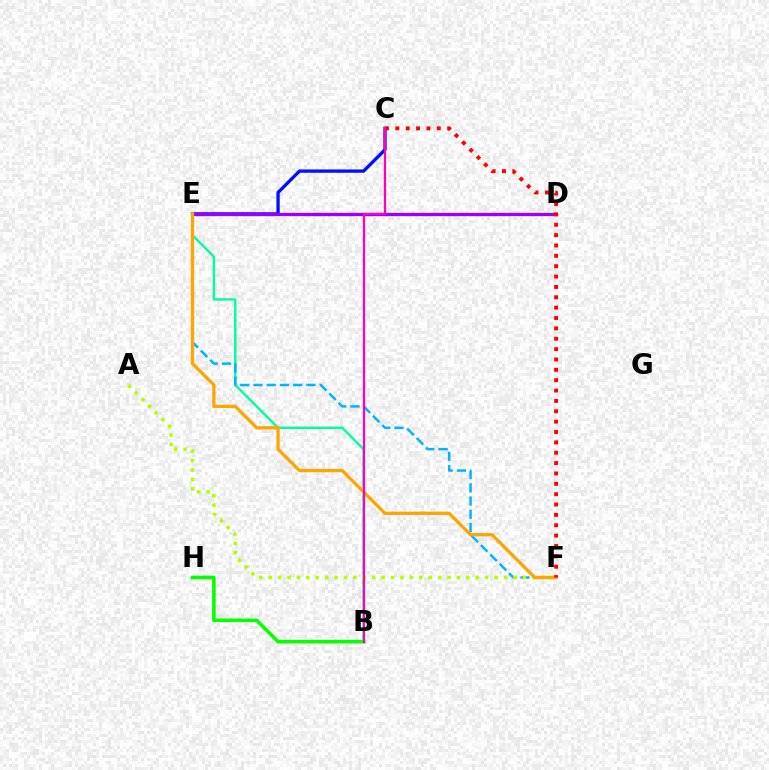{('B', 'E'): [{'color': '#00ff9d', 'line_style': 'solid', 'thickness': 1.73}], ('B', 'H'): [{'color': '#08ff00', 'line_style': 'solid', 'thickness': 2.58}], ('E', 'F'): [{'color': '#00b5ff', 'line_style': 'dashed', 'thickness': 1.8}, {'color': '#ffa500', 'line_style': 'solid', 'thickness': 2.37}], ('C', 'E'): [{'color': '#0010ff', 'line_style': 'solid', 'thickness': 2.38}], ('A', 'F'): [{'color': '#b3ff00', 'line_style': 'dotted', 'thickness': 2.56}], ('D', 'E'): [{'color': '#9b00ff', 'line_style': 'solid', 'thickness': 2.37}], ('C', 'F'): [{'color': '#ff0000', 'line_style': 'dotted', 'thickness': 2.82}], ('B', 'C'): [{'color': '#ff00bd', 'line_style': 'solid', 'thickness': 1.62}]}